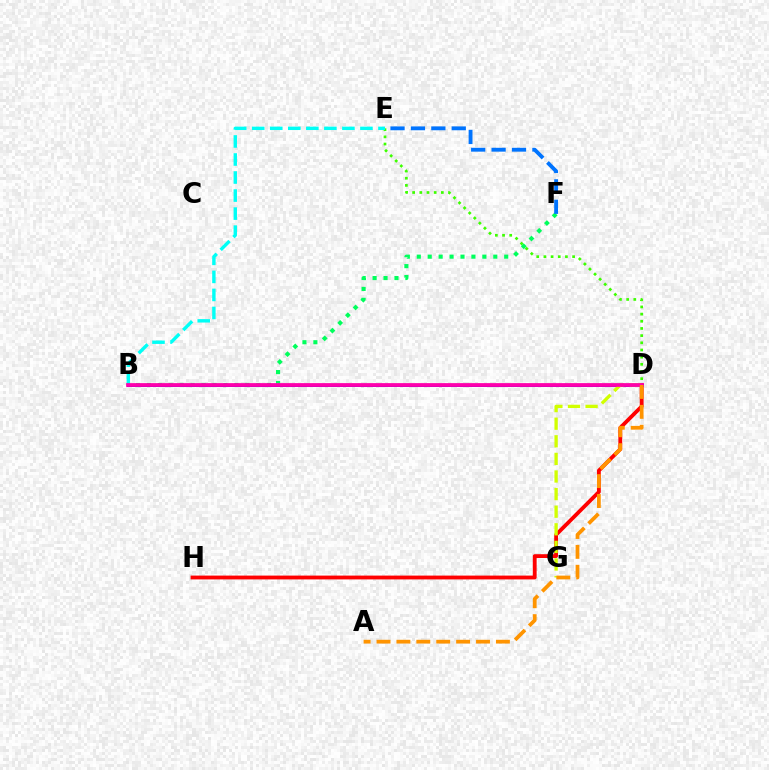{('D', 'E'): [{'color': '#3dff00', 'line_style': 'dotted', 'thickness': 1.95}], ('B', 'F'): [{'color': '#00ff5c', 'line_style': 'dotted', 'thickness': 2.97}], ('D', 'H'): [{'color': '#ff0000', 'line_style': 'solid', 'thickness': 2.75}], ('B', 'E'): [{'color': '#00fff6', 'line_style': 'dashed', 'thickness': 2.45}], ('B', 'D'): [{'color': '#2500ff', 'line_style': 'solid', 'thickness': 2.15}, {'color': '#b900ff', 'line_style': 'dotted', 'thickness': 1.56}, {'color': '#ff00ac', 'line_style': 'solid', 'thickness': 2.69}], ('D', 'G'): [{'color': '#d1ff00', 'line_style': 'dashed', 'thickness': 2.39}], ('E', 'F'): [{'color': '#0074ff', 'line_style': 'dashed', 'thickness': 2.77}], ('A', 'D'): [{'color': '#ff9400', 'line_style': 'dashed', 'thickness': 2.7}]}